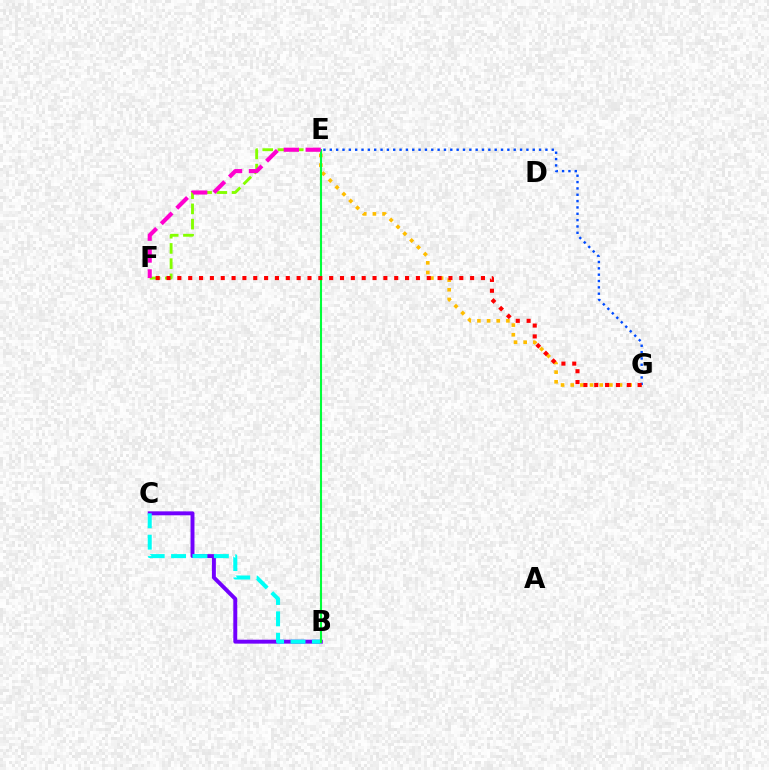{('E', 'G'): [{'color': '#ffbd00', 'line_style': 'dotted', 'thickness': 2.62}, {'color': '#004bff', 'line_style': 'dotted', 'thickness': 1.72}], ('E', 'F'): [{'color': '#84ff00', 'line_style': 'dashed', 'thickness': 2.07}, {'color': '#ff00cf', 'line_style': 'dashed', 'thickness': 2.97}], ('B', 'C'): [{'color': '#7200ff', 'line_style': 'solid', 'thickness': 2.83}, {'color': '#00fff6', 'line_style': 'dashed', 'thickness': 2.91}], ('B', 'E'): [{'color': '#00ff39', 'line_style': 'solid', 'thickness': 1.51}], ('F', 'G'): [{'color': '#ff0000', 'line_style': 'dotted', 'thickness': 2.95}]}